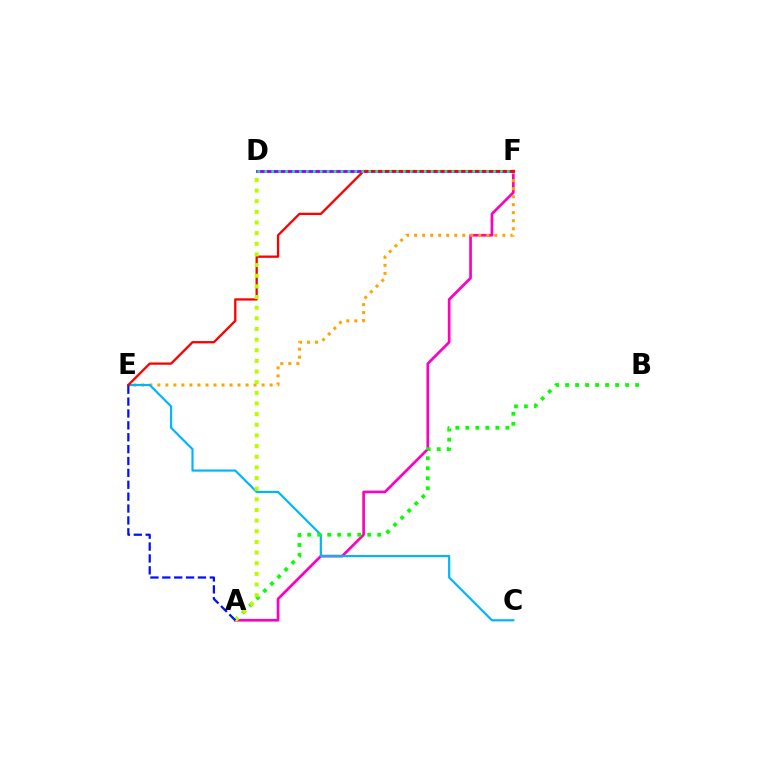{('A', 'F'): [{'color': '#ff00bd', 'line_style': 'solid', 'thickness': 1.93}], ('E', 'F'): [{'color': '#ffa500', 'line_style': 'dotted', 'thickness': 2.18}, {'color': '#ff0000', 'line_style': 'solid', 'thickness': 1.66}], ('C', 'E'): [{'color': '#00b5ff', 'line_style': 'solid', 'thickness': 1.57}], ('D', 'F'): [{'color': '#9b00ff', 'line_style': 'solid', 'thickness': 2.05}, {'color': '#00ff9d', 'line_style': 'dotted', 'thickness': 1.88}], ('A', 'B'): [{'color': '#08ff00', 'line_style': 'dotted', 'thickness': 2.72}], ('A', 'D'): [{'color': '#b3ff00', 'line_style': 'dotted', 'thickness': 2.89}], ('A', 'E'): [{'color': '#0010ff', 'line_style': 'dashed', 'thickness': 1.61}]}